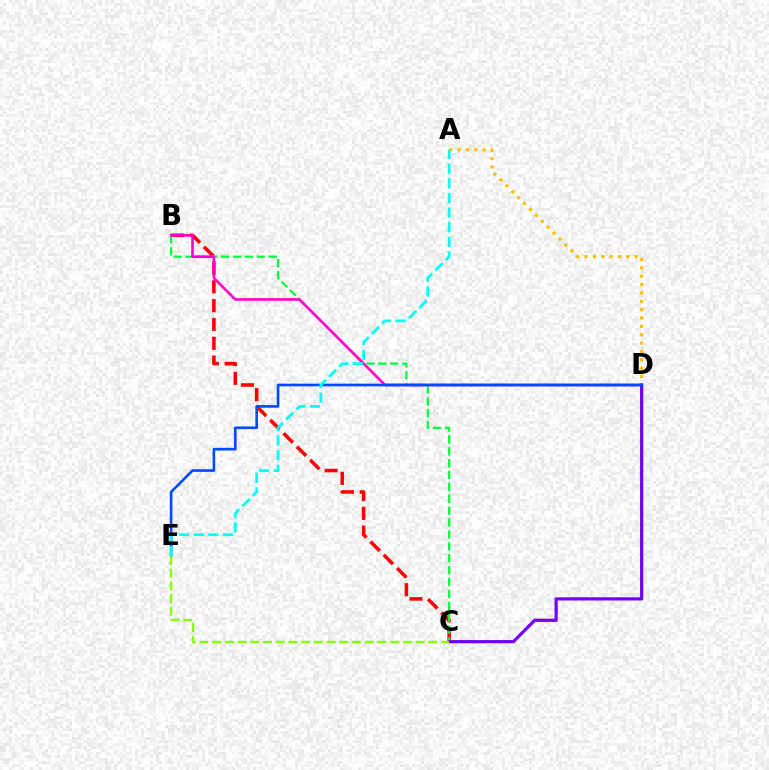{('B', 'C'): [{'color': '#ff0000', 'line_style': 'dashed', 'thickness': 2.56}, {'color': '#00ff39', 'line_style': 'dashed', 'thickness': 1.61}], ('B', 'D'): [{'color': '#ff00cf', 'line_style': 'solid', 'thickness': 1.89}], ('A', 'D'): [{'color': '#ffbd00', 'line_style': 'dotted', 'thickness': 2.27}], ('C', 'D'): [{'color': '#7200ff', 'line_style': 'solid', 'thickness': 2.3}], ('D', 'E'): [{'color': '#004bff', 'line_style': 'solid', 'thickness': 1.9}], ('C', 'E'): [{'color': '#84ff00', 'line_style': 'dashed', 'thickness': 1.73}], ('A', 'E'): [{'color': '#00fff6', 'line_style': 'dashed', 'thickness': 1.99}]}